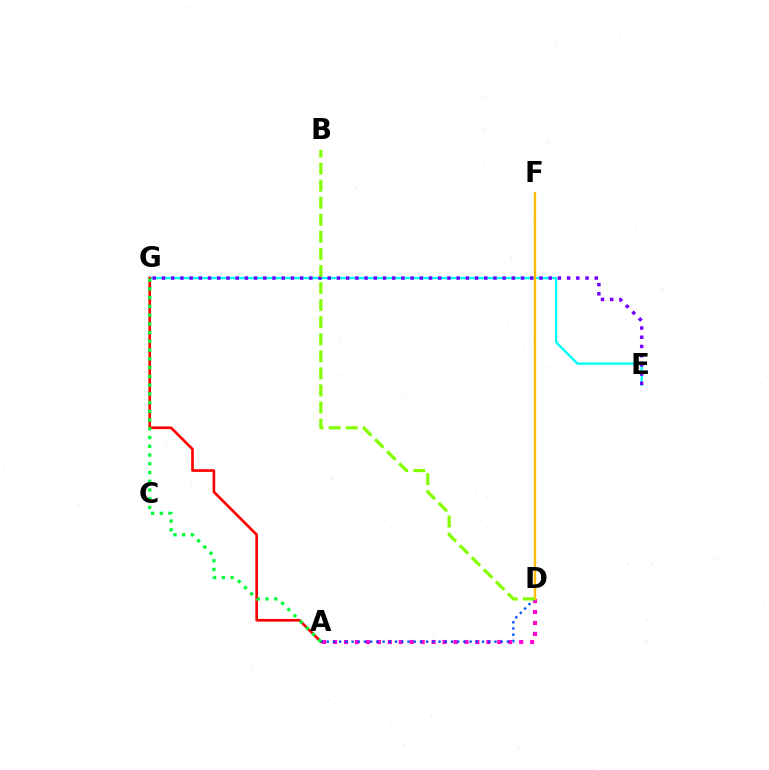{('A', 'D'): [{'color': '#ff00cf', 'line_style': 'dotted', 'thickness': 2.97}, {'color': '#004bff', 'line_style': 'dotted', 'thickness': 1.69}], ('E', 'G'): [{'color': '#00fff6', 'line_style': 'solid', 'thickness': 1.67}, {'color': '#7200ff', 'line_style': 'dotted', 'thickness': 2.5}], ('A', 'G'): [{'color': '#ff0000', 'line_style': 'solid', 'thickness': 1.92}, {'color': '#00ff39', 'line_style': 'dotted', 'thickness': 2.38}], ('D', 'F'): [{'color': '#ffbd00', 'line_style': 'solid', 'thickness': 1.73}], ('B', 'D'): [{'color': '#84ff00', 'line_style': 'dashed', 'thickness': 2.32}]}